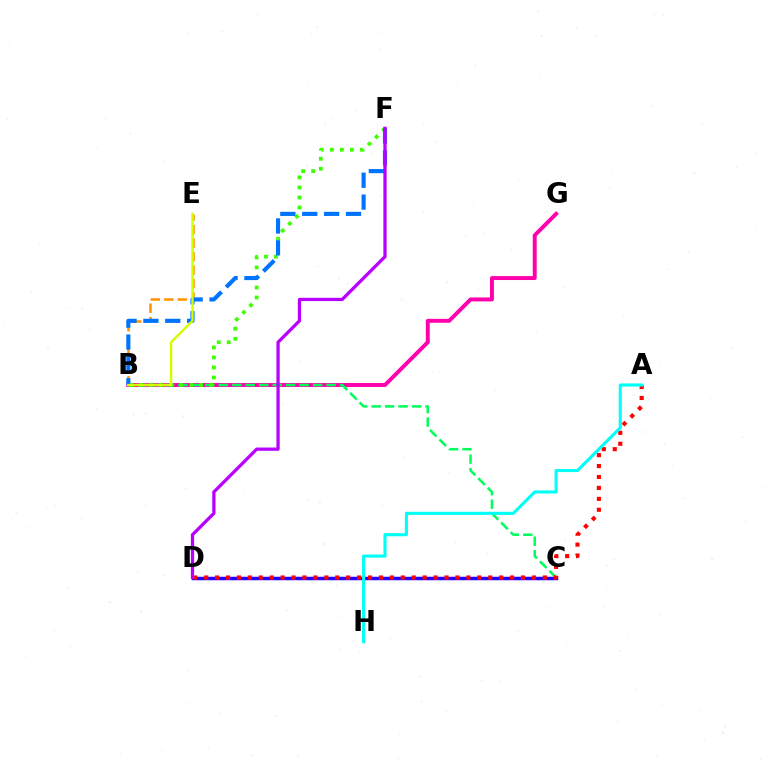{('B', 'E'): [{'color': '#ff9400', 'line_style': 'dashed', 'thickness': 1.84}, {'color': '#d1ff00', 'line_style': 'solid', 'thickness': 1.75}], ('C', 'D'): [{'color': '#2500ff', 'line_style': 'solid', 'thickness': 2.51}], ('B', 'G'): [{'color': '#ff00ac', 'line_style': 'solid', 'thickness': 2.83}], ('B', 'C'): [{'color': '#00ff5c', 'line_style': 'dashed', 'thickness': 1.83}], ('B', 'F'): [{'color': '#3dff00', 'line_style': 'dotted', 'thickness': 2.72}, {'color': '#0074ff', 'line_style': 'dashed', 'thickness': 2.97}], ('A', 'D'): [{'color': '#ff0000', 'line_style': 'dotted', 'thickness': 2.97}], ('D', 'F'): [{'color': '#b900ff', 'line_style': 'solid', 'thickness': 2.35}], ('A', 'H'): [{'color': '#00fff6', 'line_style': 'solid', 'thickness': 2.23}]}